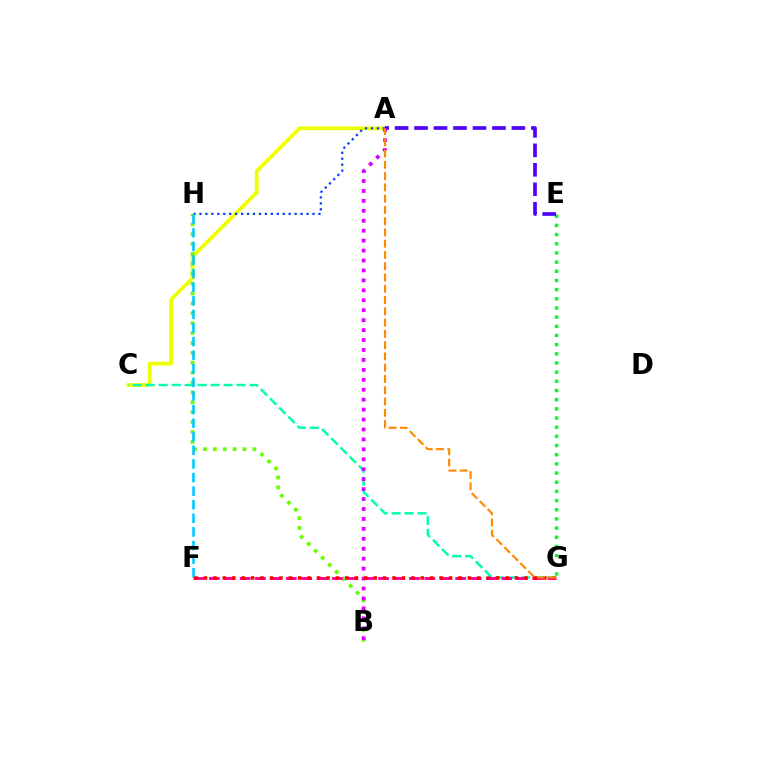{('A', 'C'): [{'color': '#eeff00', 'line_style': 'solid', 'thickness': 2.7}], ('C', 'G'): [{'color': '#00ffaf', 'line_style': 'dashed', 'thickness': 1.76}], ('E', 'G'): [{'color': '#00ff27', 'line_style': 'dotted', 'thickness': 2.49}], ('A', 'E'): [{'color': '#4f00ff', 'line_style': 'dashed', 'thickness': 2.64}], ('A', 'H'): [{'color': '#003fff', 'line_style': 'dotted', 'thickness': 1.62}], ('B', 'H'): [{'color': '#66ff00', 'line_style': 'dotted', 'thickness': 2.69}], ('F', 'H'): [{'color': '#00c7ff', 'line_style': 'dashed', 'thickness': 1.85}], ('F', 'G'): [{'color': '#ff00a0', 'line_style': 'dashed', 'thickness': 2.09}, {'color': '#ff0000', 'line_style': 'dotted', 'thickness': 2.56}], ('A', 'B'): [{'color': '#d600ff', 'line_style': 'dotted', 'thickness': 2.7}], ('A', 'G'): [{'color': '#ff8800', 'line_style': 'dashed', 'thickness': 1.53}]}